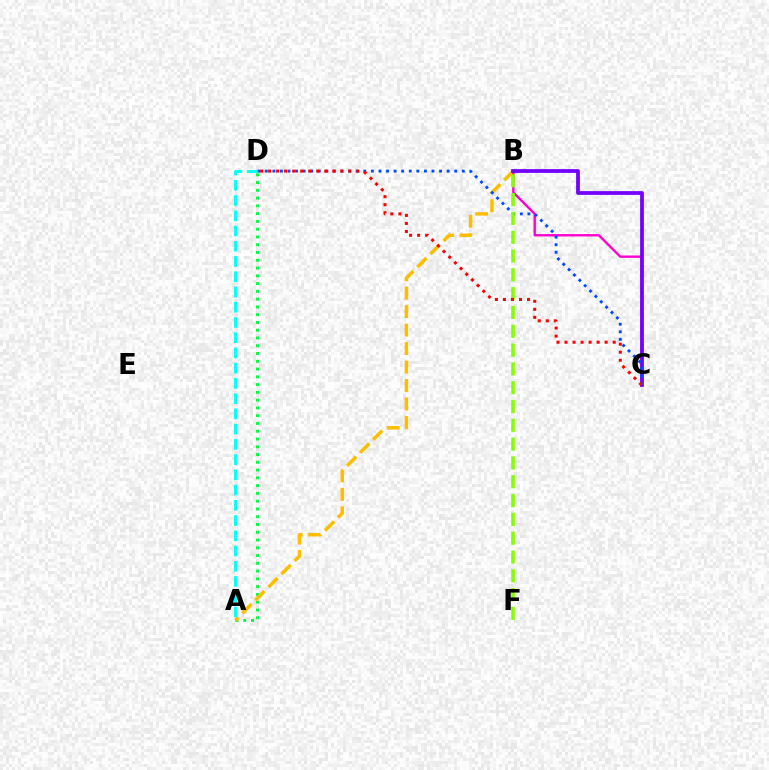{('A', 'D'): [{'color': '#00ff39', 'line_style': 'dotted', 'thickness': 2.11}, {'color': '#00fff6', 'line_style': 'dashed', 'thickness': 2.07}], ('A', 'B'): [{'color': '#ffbd00', 'line_style': 'dashed', 'thickness': 2.51}], ('B', 'C'): [{'color': '#ff00cf', 'line_style': 'solid', 'thickness': 1.71}, {'color': '#7200ff', 'line_style': 'solid', 'thickness': 2.7}], ('C', 'D'): [{'color': '#004bff', 'line_style': 'dotted', 'thickness': 2.06}, {'color': '#ff0000', 'line_style': 'dotted', 'thickness': 2.18}], ('B', 'F'): [{'color': '#84ff00', 'line_style': 'dashed', 'thickness': 2.56}]}